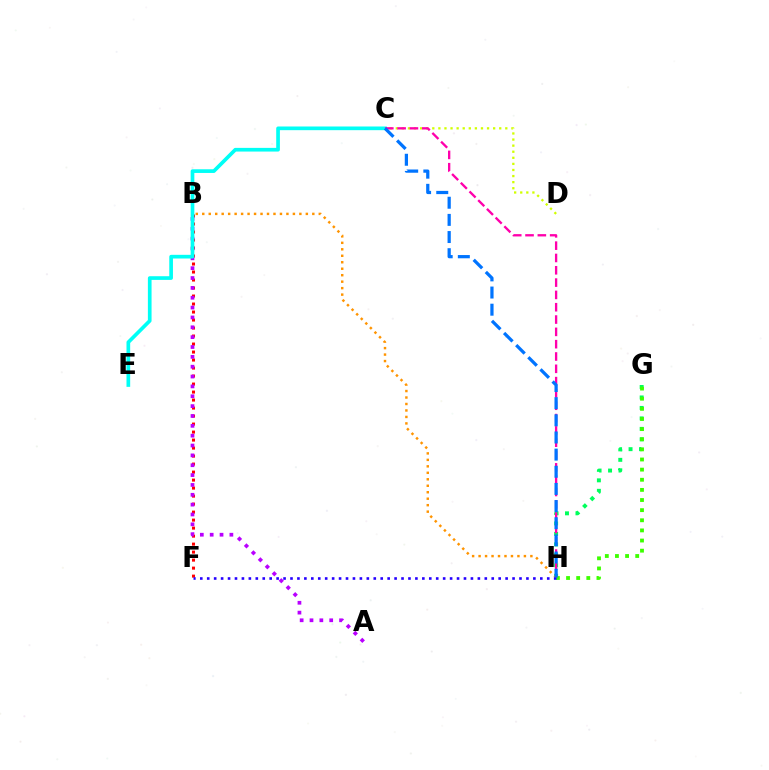{('B', 'F'): [{'color': '#ff0000', 'line_style': 'dotted', 'thickness': 2.17}], ('A', 'B'): [{'color': '#b900ff', 'line_style': 'dotted', 'thickness': 2.68}], ('G', 'H'): [{'color': '#00ff5c', 'line_style': 'dotted', 'thickness': 2.85}, {'color': '#3dff00', 'line_style': 'dotted', 'thickness': 2.75}], ('C', 'D'): [{'color': '#d1ff00', 'line_style': 'dotted', 'thickness': 1.65}], ('C', 'E'): [{'color': '#00fff6', 'line_style': 'solid', 'thickness': 2.65}], ('C', 'H'): [{'color': '#ff00ac', 'line_style': 'dashed', 'thickness': 1.67}, {'color': '#0074ff', 'line_style': 'dashed', 'thickness': 2.33}], ('B', 'H'): [{'color': '#ff9400', 'line_style': 'dotted', 'thickness': 1.76}], ('F', 'H'): [{'color': '#2500ff', 'line_style': 'dotted', 'thickness': 1.89}]}